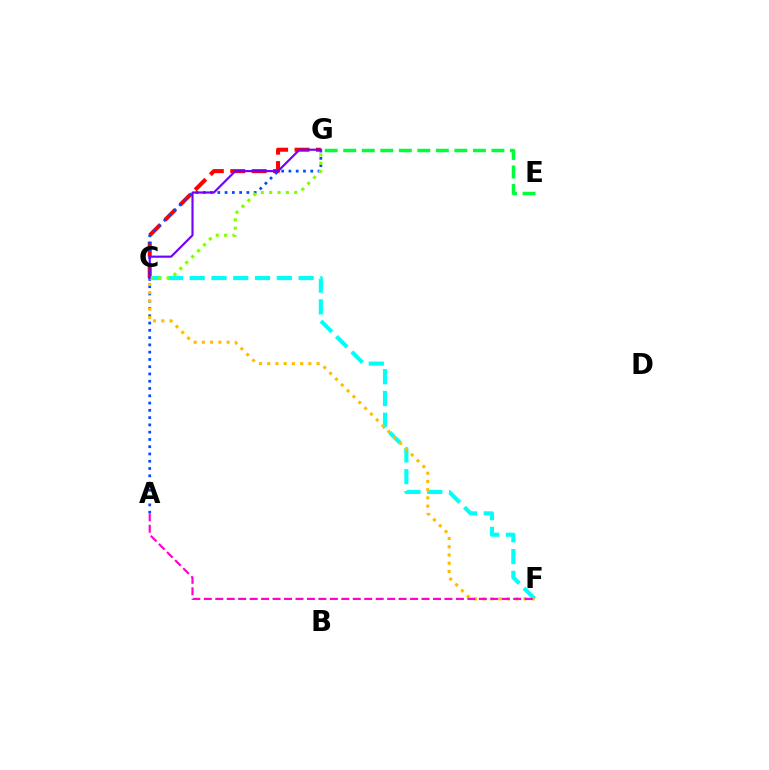{('C', 'G'): [{'color': '#ff0000', 'line_style': 'dashed', 'thickness': 2.91}, {'color': '#84ff00', 'line_style': 'dotted', 'thickness': 2.27}, {'color': '#7200ff', 'line_style': 'solid', 'thickness': 1.55}], ('A', 'G'): [{'color': '#004bff', 'line_style': 'dotted', 'thickness': 1.98}], ('E', 'G'): [{'color': '#00ff39', 'line_style': 'dashed', 'thickness': 2.52}], ('C', 'F'): [{'color': '#00fff6', 'line_style': 'dashed', 'thickness': 2.96}, {'color': '#ffbd00', 'line_style': 'dotted', 'thickness': 2.24}], ('A', 'F'): [{'color': '#ff00cf', 'line_style': 'dashed', 'thickness': 1.56}]}